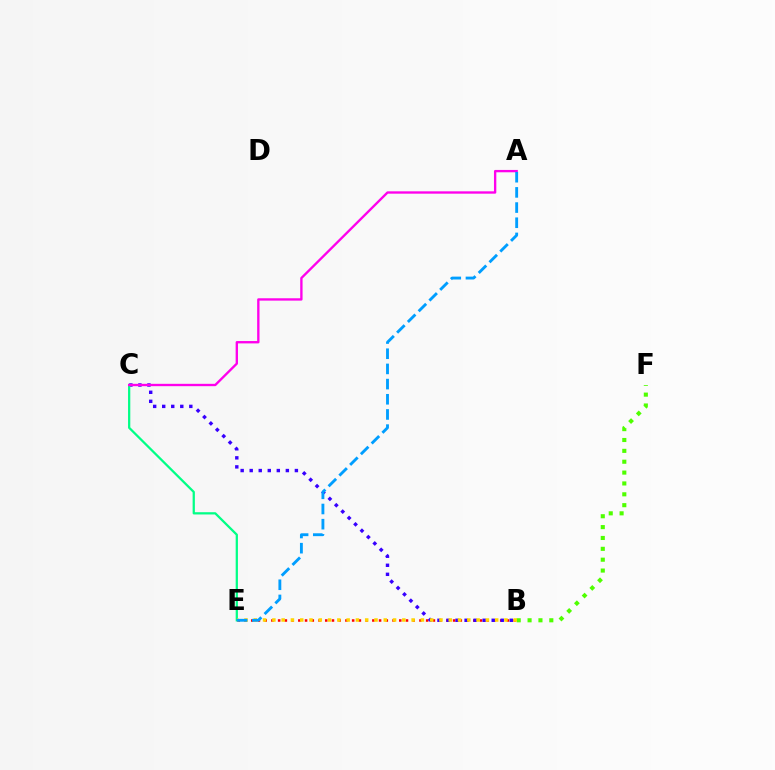{('B', 'E'): [{'color': '#ff0000', 'line_style': 'dotted', 'thickness': 1.83}, {'color': '#ffd500', 'line_style': 'dotted', 'thickness': 2.52}], ('B', 'C'): [{'color': '#3700ff', 'line_style': 'dotted', 'thickness': 2.46}], ('B', 'F'): [{'color': '#4fff00', 'line_style': 'dotted', 'thickness': 2.95}], ('C', 'E'): [{'color': '#00ff86', 'line_style': 'solid', 'thickness': 1.62}], ('A', 'C'): [{'color': '#ff00ed', 'line_style': 'solid', 'thickness': 1.69}], ('A', 'E'): [{'color': '#009eff', 'line_style': 'dashed', 'thickness': 2.06}]}